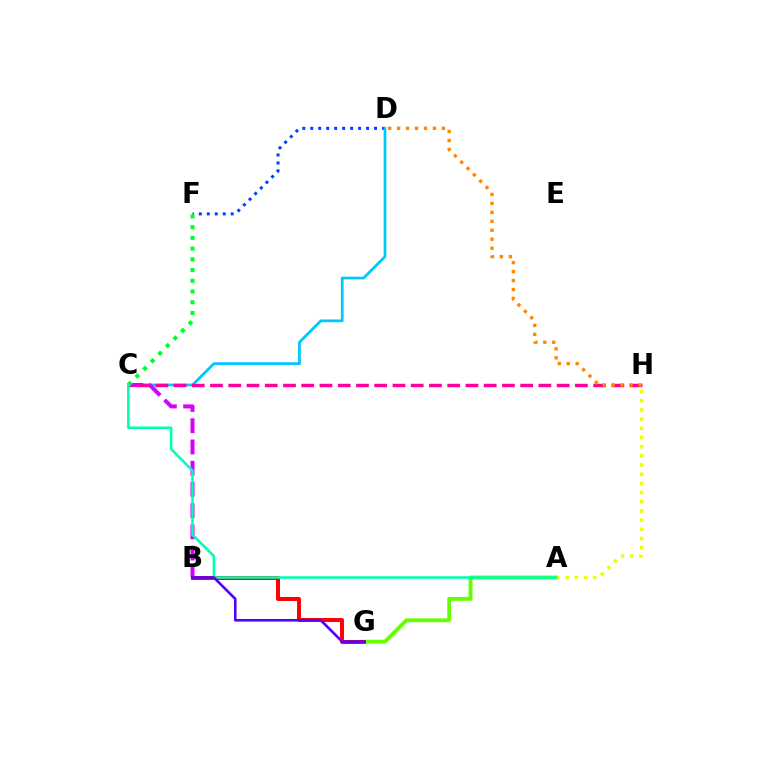{('A', 'G'): [{'color': '#66ff00', 'line_style': 'solid', 'thickness': 2.79}], ('D', 'F'): [{'color': '#003fff', 'line_style': 'dotted', 'thickness': 2.17}], ('C', 'D'): [{'color': '#00c7ff', 'line_style': 'solid', 'thickness': 1.98}], ('B', 'G'): [{'color': '#ff0000', 'line_style': 'solid', 'thickness': 2.84}, {'color': '#4f00ff', 'line_style': 'solid', 'thickness': 1.87}], ('A', 'H'): [{'color': '#eeff00', 'line_style': 'dotted', 'thickness': 2.5}], ('B', 'C'): [{'color': '#d600ff', 'line_style': 'dashed', 'thickness': 2.88}], ('C', 'H'): [{'color': '#ff00a0', 'line_style': 'dashed', 'thickness': 2.48}], ('C', 'F'): [{'color': '#00ff27', 'line_style': 'dotted', 'thickness': 2.92}], ('A', 'C'): [{'color': '#00ffaf', 'line_style': 'solid', 'thickness': 1.85}], ('D', 'H'): [{'color': '#ff8800', 'line_style': 'dotted', 'thickness': 2.43}]}